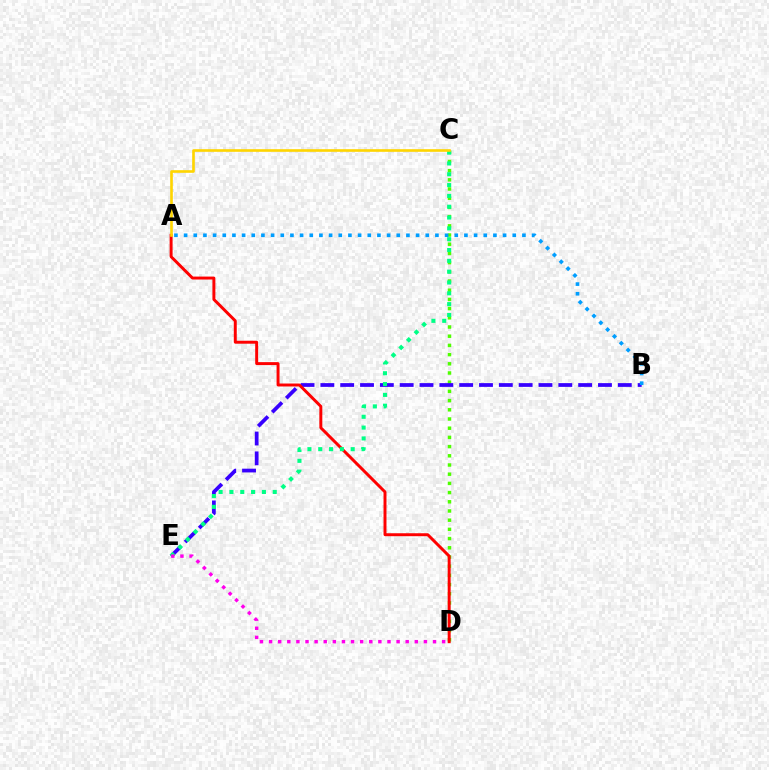{('C', 'D'): [{'color': '#4fff00', 'line_style': 'dotted', 'thickness': 2.5}], ('B', 'E'): [{'color': '#3700ff', 'line_style': 'dashed', 'thickness': 2.69}], ('A', 'D'): [{'color': '#ff0000', 'line_style': 'solid', 'thickness': 2.13}], ('C', 'E'): [{'color': '#00ff86', 'line_style': 'dotted', 'thickness': 2.94}], ('A', 'C'): [{'color': '#ffd500', 'line_style': 'solid', 'thickness': 1.9}], ('A', 'B'): [{'color': '#009eff', 'line_style': 'dotted', 'thickness': 2.63}], ('D', 'E'): [{'color': '#ff00ed', 'line_style': 'dotted', 'thickness': 2.47}]}